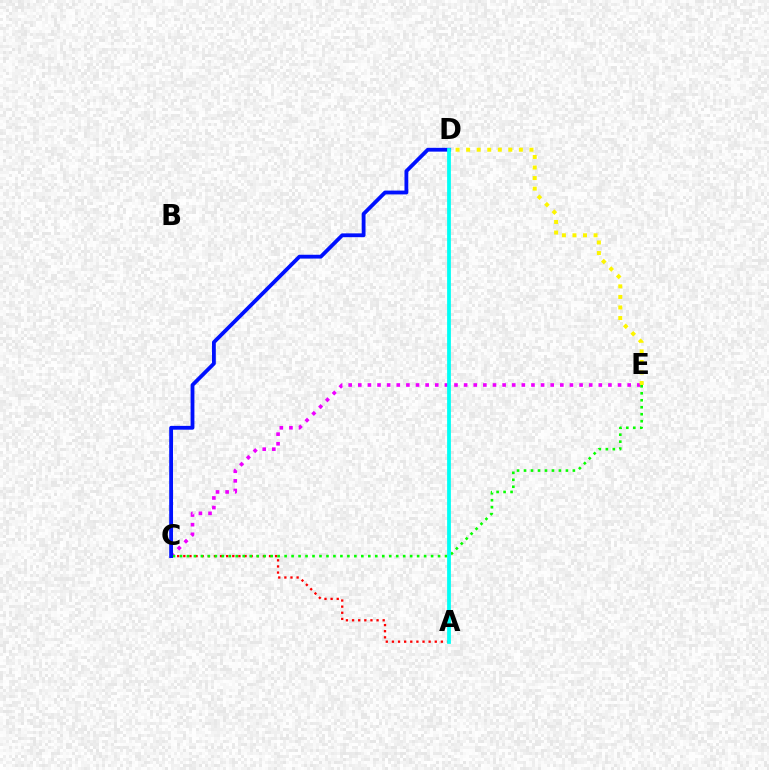{('C', 'E'): [{'color': '#ee00ff', 'line_style': 'dotted', 'thickness': 2.61}, {'color': '#08ff00', 'line_style': 'dotted', 'thickness': 1.9}], ('D', 'E'): [{'color': '#fcf500', 'line_style': 'dotted', 'thickness': 2.87}], ('A', 'C'): [{'color': '#ff0000', 'line_style': 'dotted', 'thickness': 1.66}], ('C', 'D'): [{'color': '#0010ff', 'line_style': 'solid', 'thickness': 2.75}], ('A', 'D'): [{'color': '#00fff6', 'line_style': 'solid', 'thickness': 2.72}]}